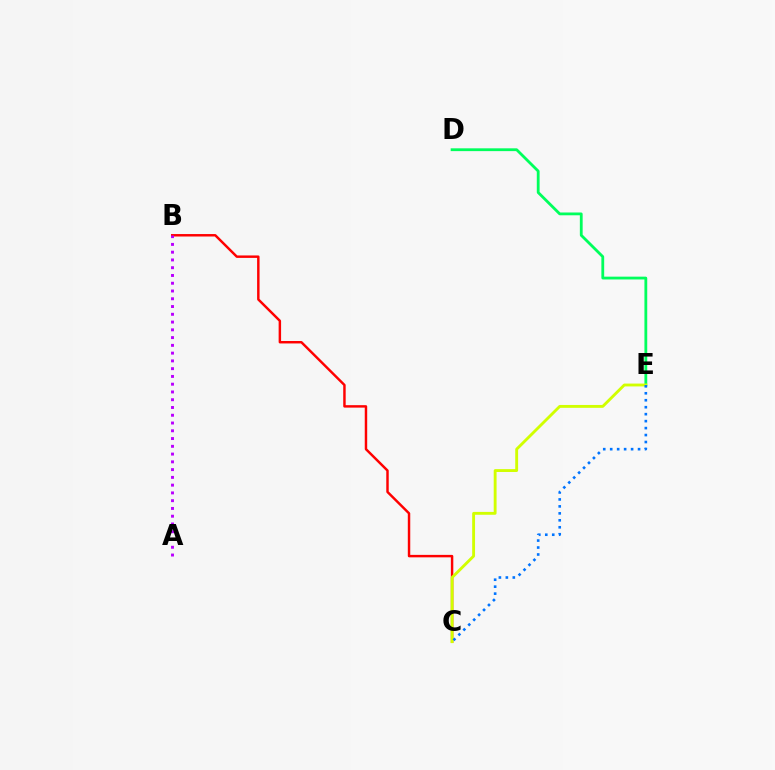{('D', 'E'): [{'color': '#00ff5c', 'line_style': 'solid', 'thickness': 2.02}], ('B', 'C'): [{'color': '#ff0000', 'line_style': 'solid', 'thickness': 1.77}], ('C', 'E'): [{'color': '#d1ff00', 'line_style': 'solid', 'thickness': 2.06}, {'color': '#0074ff', 'line_style': 'dotted', 'thickness': 1.89}], ('A', 'B'): [{'color': '#b900ff', 'line_style': 'dotted', 'thickness': 2.11}]}